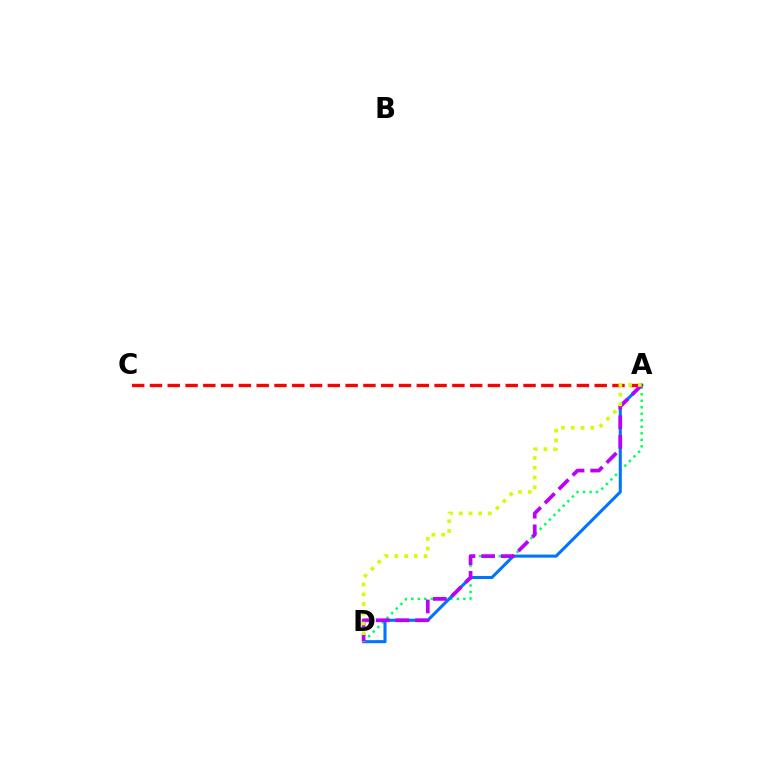{('A', 'D'): [{'color': '#00ff5c', 'line_style': 'dotted', 'thickness': 1.77}, {'color': '#0074ff', 'line_style': 'solid', 'thickness': 2.21}, {'color': '#b900ff', 'line_style': 'dashed', 'thickness': 2.67}, {'color': '#d1ff00', 'line_style': 'dotted', 'thickness': 2.65}], ('A', 'C'): [{'color': '#ff0000', 'line_style': 'dashed', 'thickness': 2.42}]}